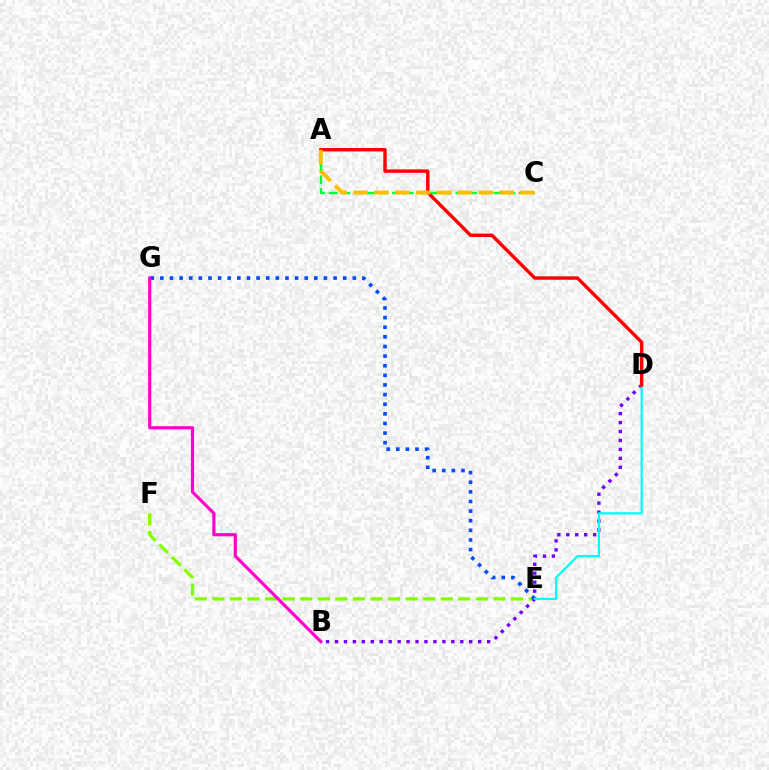{('E', 'F'): [{'color': '#84ff00', 'line_style': 'dashed', 'thickness': 2.39}], ('E', 'G'): [{'color': '#004bff', 'line_style': 'dotted', 'thickness': 2.61}], ('B', 'D'): [{'color': '#7200ff', 'line_style': 'dotted', 'thickness': 2.43}], ('B', 'G'): [{'color': '#ff00cf', 'line_style': 'solid', 'thickness': 2.28}], ('D', 'E'): [{'color': '#00fff6', 'line_style': 'solid', 'thickness': 1.62}], ('A', 'C'): [{'color': '#00ff39', 'line_style': 'dashed', 'thickness': 1.72}, {'color': '#ffbd00', 'line_style': 'dashed', 'thickness': 2.84}], ('A', 'D'): [{'color': '#ff0000', 'line_style': 'solid', 'thickness': 2.46}]}